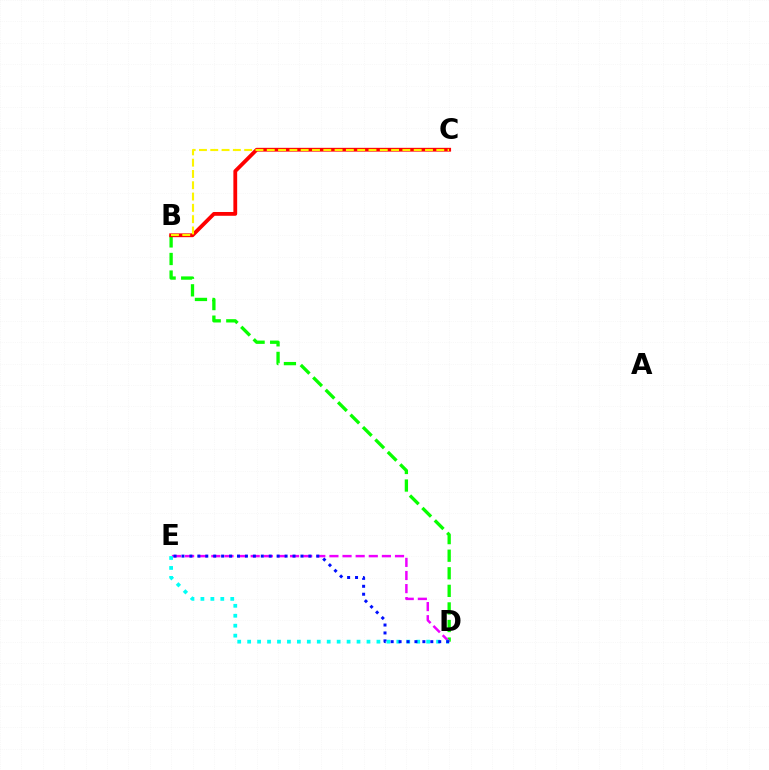{('B', 'D'): [{'color': '#08ff00', 'line_style': 'dashed', 'thickness': 2.39}], ('D', 'E'): [{'color': '#ee00ff', 'line_style': 'dashed', 'thickness': 1.78}, {'color': '#00fff6', 'line_style': 'dotted', 'thickness': 2.7}, {'color': '#0010ff', 'line_style': 'dotted', 'thickness': 2.15}], ('B', 'C'): [{'color': '#ff0000', 'line_style': 'solid', 'thickness': 2.73}, {'color': '#fcf500', 'line_style': 'dashed', 'thickness': 1.54}]}